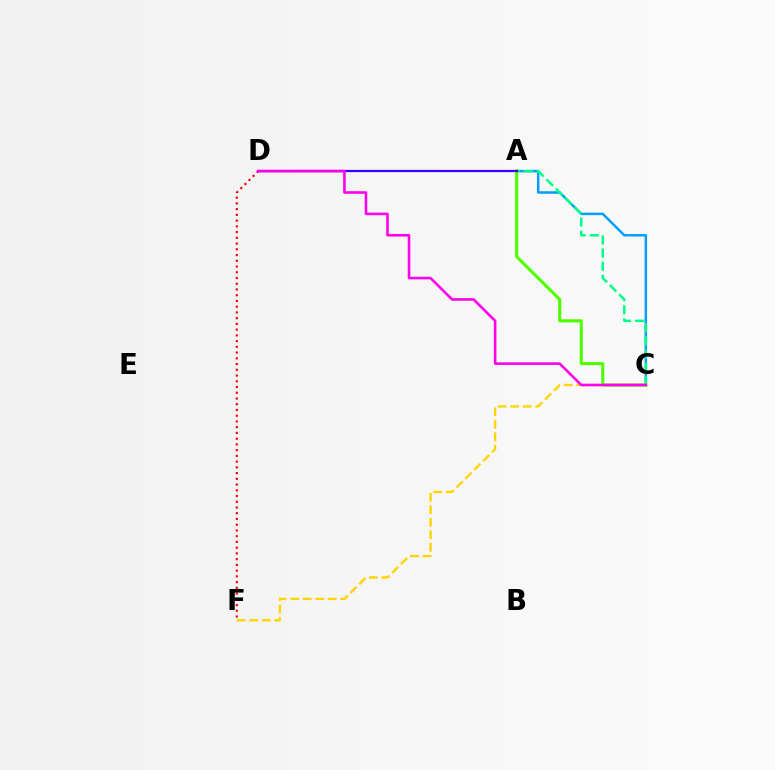{('C', 'F'): [{'color': '#ffd500', 'line_style': 'dashed', 'thickness': 1.7}], ('A', 'C'): [{'color': '#009eff', 'line_style': 'solid', 'thickness': 1.79}, {'color': '#00ff86', 'line_style': 'dashed', 'thickness': 1.79}, {'color': '#4fff00', 'line_style': 'solid', 'thickness': 2.23}], ('A', 'D'): [{'color': '#3700ff', 'line_style': 'solid', 'thickness': 1.61}], ('D', 'F'): [{'color': '#ff0000', 'line_style': 'dotted', 'thickness': 1.56}], ('C', 'D'): [{'color': '#ff00ed', 'line_style': 'solid', 'thickness': 1.87}]}